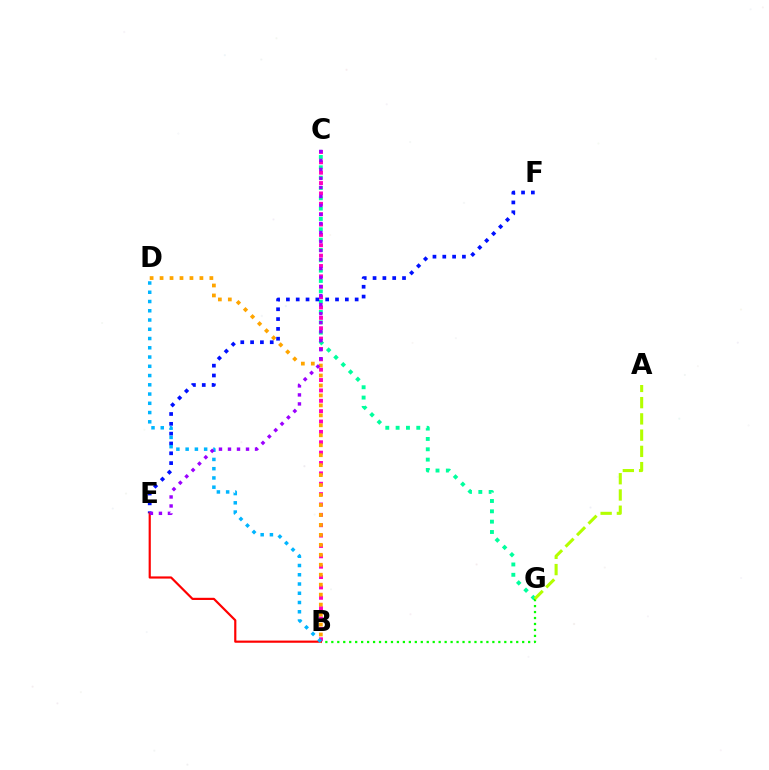{('C', 'G'): [{'color': '#00ff9d', 'line_style': 'dotted', 'thickness': 2.81}], ('E', 'F'): [{'color': '#0010ff', 'line_style': 'dotted', 'thickness': 2.67}], ('B', 'G'): [{'color': '#08ff00', 'line_style': 'dotted', 'thickness': 1.62}], ('B', 'C'): [{'color': '#ff00bd', 'line_style': 'dotted', 'thickness': 2.82}], ('A', 'G'): [{'color': '#b3ff00', 'line_style': 'dashed', 'thickness': 2.21}], ('B', 'E'): [{'color': '#ff0000', 'line_style': 'solid', 'thickness': 1.57}], ('B', 'D'): [{'color': '#ffa500', 'line_style': 'dotted', 'thickness': 2.71}, {'color': '#00b5ff', 'line_style': 'dotted', 'thickness': 2.51}], ('C', 'E'): [{'color': '#9b00ff', 'line_style': 'dotted', 'thickness': 2.45}]}